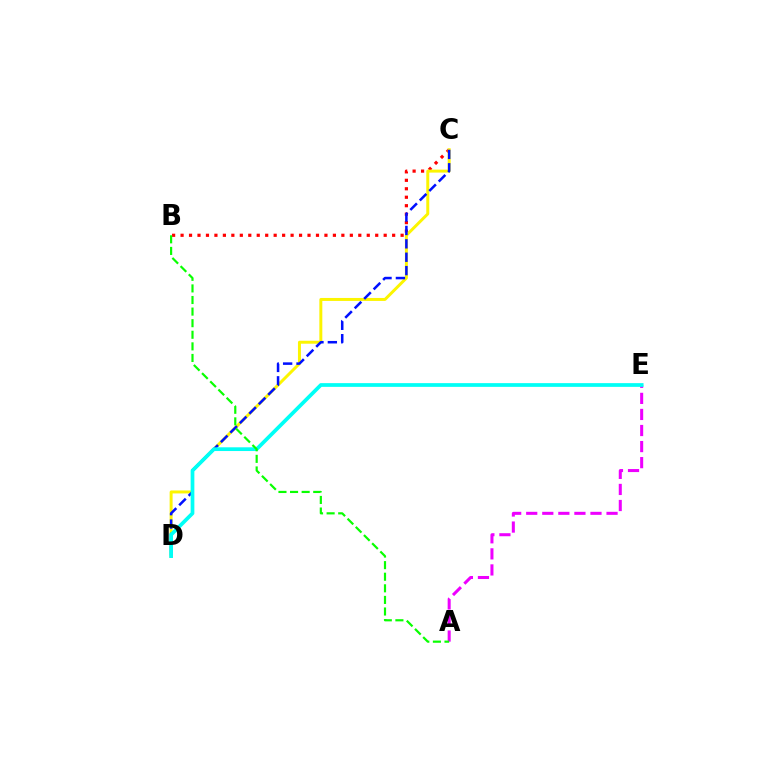{('A', 'E'): [{'color': '#ee00ff', 'line_style': 'dashed', 'thickness': 2.18}], ('B', 'C'): [{'color': '#ff0000', 'line_style': 'dotted', 'thickness': 2.3}], ('C', 'D'): [{'color': '#fcf500', 'line_style': 'solid', 'thickness': 2.14}, {'color': '#0010ff', 'line_style': 'dashed', 'thickness': 1.82}], ('D', 'E'): [{'color': '#00fff6', 'line_style': 'solid', 'thickness': 2.69}], ('A', 'B'): [{'color': '#08ff00', 'line_style': 'dashed', 'thickness': 1.57}]}